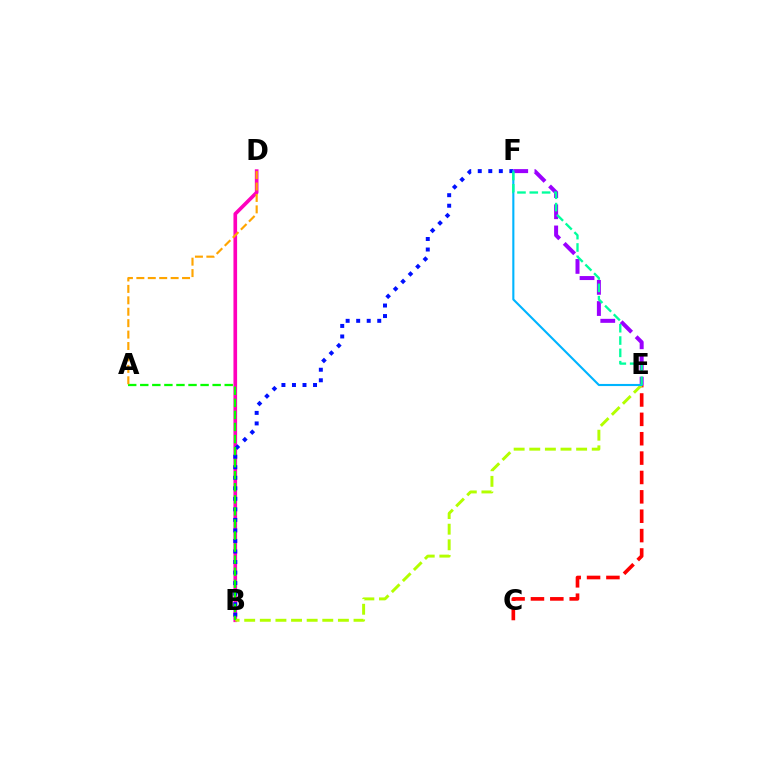{('B', 'D'): [{'color': '#ff00bd', 'line_style': 'solid', 'thickness': 2.63}], ('B', 'F'): [{'color': '#0010ff', 'line_style': 'dotted', 'thickness': 2.86}], ('C', 'E'): [{'color': '#ff0000', 'line_style': 'dashed', 'thickness': 2.63}], ('B', 'E'): [{'color': '#b3ff00', 'line_style': 'dashed', 'thickness': 2.12}], ('E', 'F'): [{'color': '#9b00ff', 'line_style': 'dashed', 'thickness': 2.88}, {'color': '#00b5ff', 'line_style': 'solid', 'thickness': 1.52}, {'color': '#00ff9d', 'line_style': 'dashed', 'thickness': 1.67}], ('A', 'B'): [{'color': '#08ff00', 'line_style': 'dashed', 'thickness': 1.64}], ('A', 'D'): [{'color': '#ffa500', 'line_style': 'dashed', 'thickness': 1.55}]}